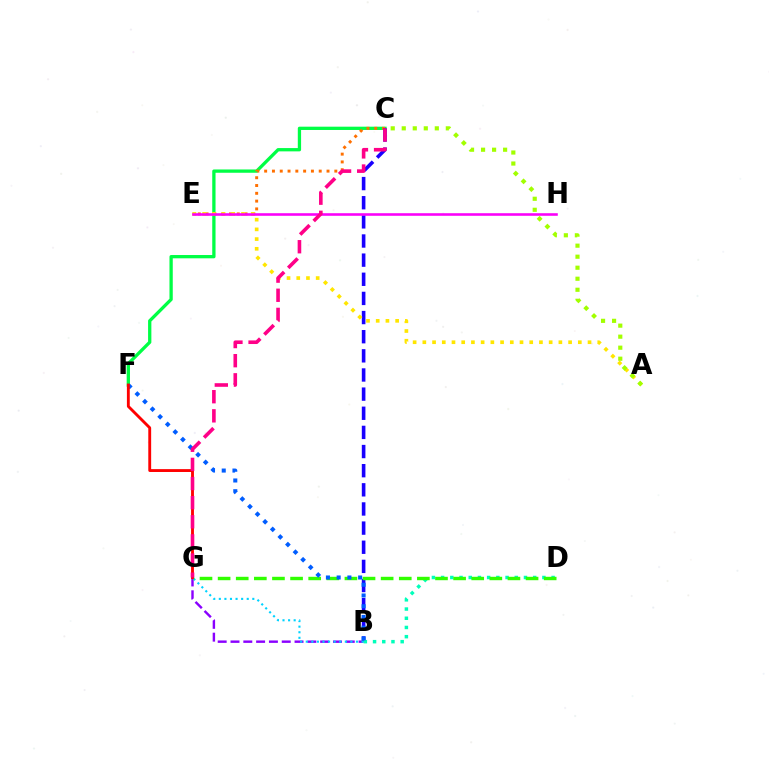{('C', 'F'): [{'color': '#00ff45', 'line_style': 'solid', 'thickness': 2.37}], ('C', 'E'): [{'color': '#ff7000', 'line_style': 'dotted', 'thickness': 2.12}], ('B', 'C'): [{'color': '#1900ff', 'line_style': 'dashed', 'thickness': 2.6}], ('B', 'G'): [{'color': '#8a00ff', 'line_style': 'dashed', 'thickness': 1.74}, {'color': '#00d3ff', 'line_style': 'dotted', 'thickness': 1.52}], ('B', 'D'): [{'color': '#00ffbb', 'line_style': 'dotted', 'thickness': 2.5}], ('D', 'G'): [{'color': '#31ff00', 'line_style': 'dashed', 'thickness': 2.46}], ('B', 'F'): [{'color': '#005dff', 'line_style': 'dotted', 'thickness': 2.92}], ('A', 'E'): [{'color': '#ffe600', 'line_style': 'dotted', 'thickness': 2.64}], ('A', 'C'): [{'color': '#a2ff00', 'line_style': 'dotted', 'thickness': 2.99}], ('E', 'H'): [{'color': '#fa00f9', 'line_style': 'solid', 'thickness': 1.86}], ('F', 'G'): [{'color': '#ff0000', 'line_style': 'solid', 'thickness': 2.06}], ('C', 'G'): [{'color': '#ff0088', 'line_style': 'dashed', 'thickness': 2.6}]}